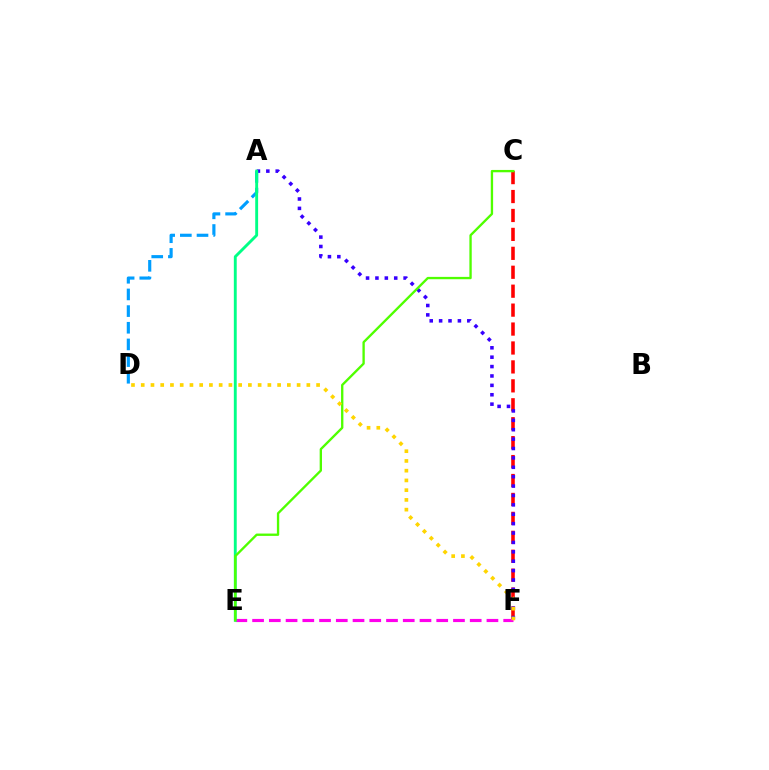{('C', 'F'): [{'color': '#ff0000', 'line_style': 'dashed', 'thickness': 2.57}], ('A', 'F'): [{'color': '#3700ff', 'line_style': 'dotted', 'thickness': 2.55}], ('A', 'D'): [{'color': '#009eff', 'line_style': 'dashed', 'thickness': 2.26}], ('E', 'F'): [{'color': '#ff00ed', 'line_style': 'dashed', 'thickness': 2.27}], ('A', 'E'): [{'color': '#00ff86', 'line_style': 'solid', 'thickness': 2.08}], ('C', 'E'): [{'color': '#4fff00', 'line_style': 'solid', 'thickness': 1.69}], ('D', 'F'): [{'color': '#ffd500', 'line_style': 'dotted', 'thickness': 2.65}]}